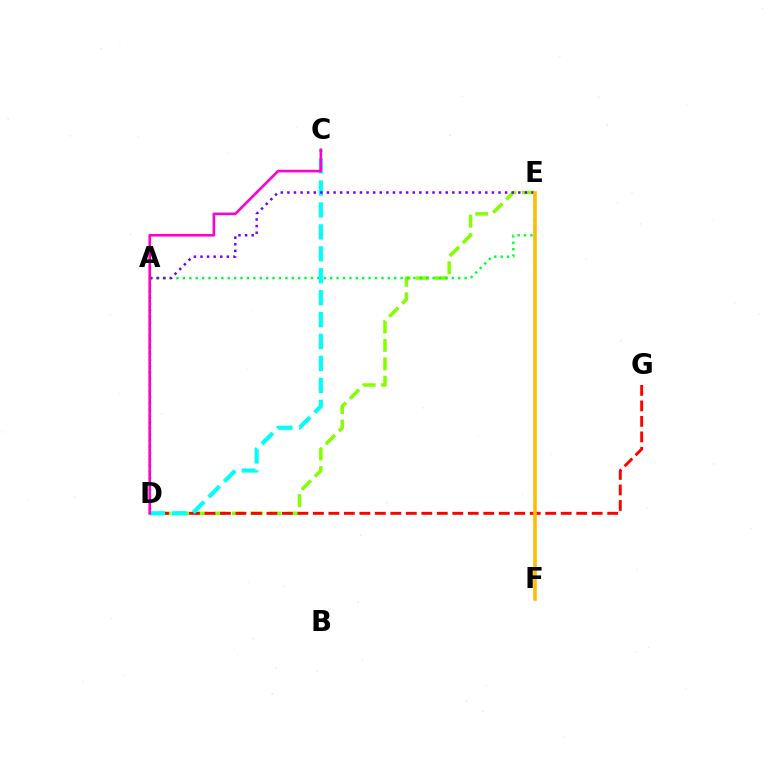{('D', 'E'): [{'color': '#84ff00', 'line_style': 'dashed', 'thickness': 2.51}], ('D', 'G'): [{'color': '#ff0000', 'line_style': 'dashed', 'thickness': 2.1}], ('A', 'E'): [{'color': '#00ff39', 'line_style': 'dotted', 'thickness': 1.74}, {'color': '#7200ff', 'line_style': 'dotted', 'thickness': 1.79}], ('C', 'D'): [{'color': '#00fff6', 'line_style': 'dashed', 'thickness': 2.98}, {'color': '#ff00cf', 'line_style': 'solid', 'thickness': 1.89}], ('A', 'D'): [{'color': '#004bff', 'line_style': 'dotted', 'thickness': 1.69}], ('E', 'F'): [{'color': '#ffbd00', 'line_style': 'solid', 'thickness': 2.59}]}